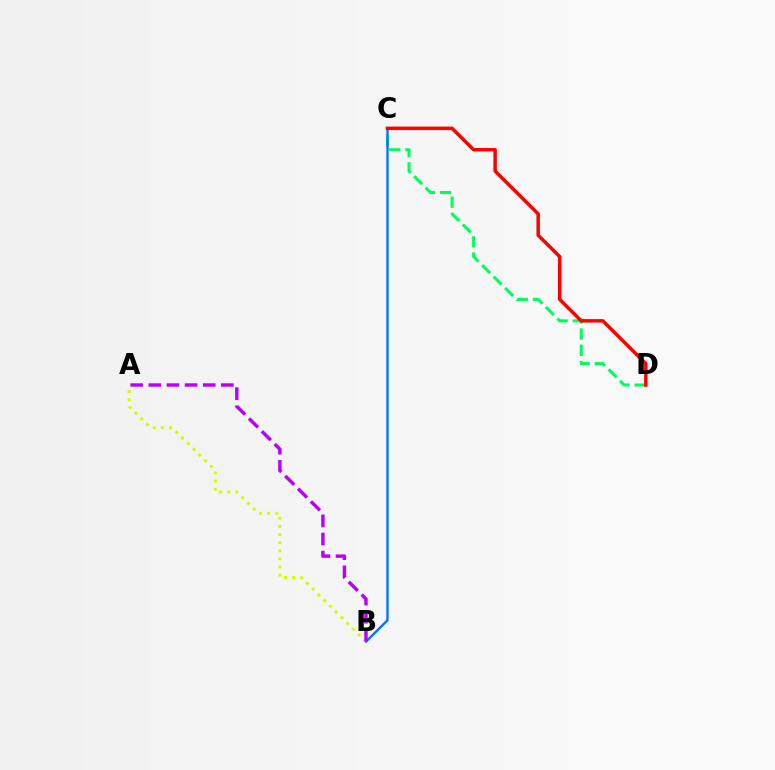{('C', 'D'): [{'color': '#00ff5c', 'line_style': 'dashed', 'thickness': 2.2}, {'color': '#ff0000', 'line_style': 'solid', 'thickness': 2.5}], ('B', 'C'): [{'color': '#0074ff', 'line_style': 'solid', 'thickness': 1.72}], ('A', 'B'): [{'color': '#d1ff00', 'line_style': 'dotted', 'thickness': 2.2}, {'color': '#b900ff', 'line_style': 'dashed', 'thickness': 2.46}]}